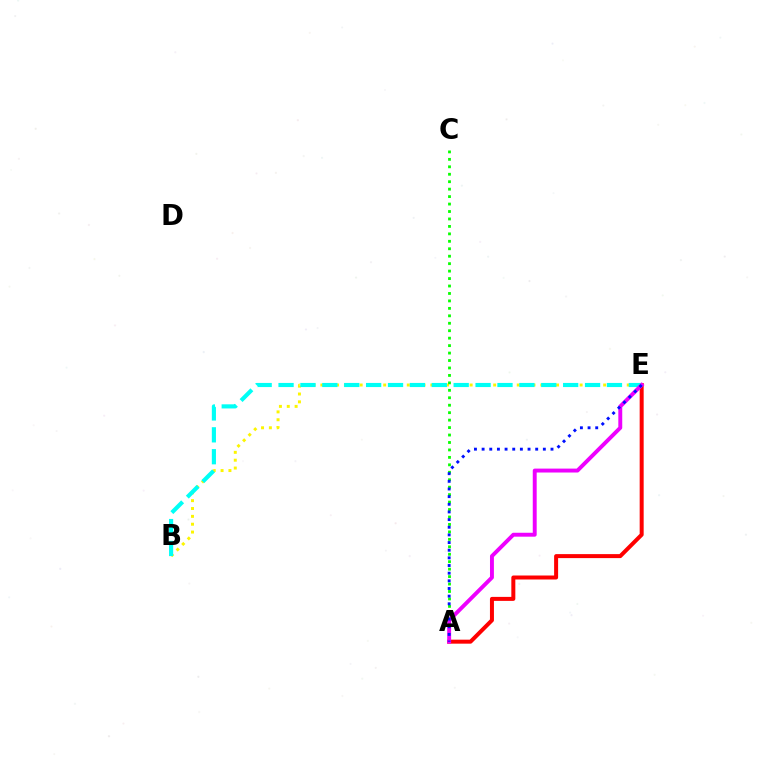{('B', 'E'): [{'color': '#fcf500', 'line_style': 'dotted', 'thickness': 2.13}, {'color': '#00fff6', 'line_style': 'dashed', 'thickness': 2.97}], ('A', 'C'): [{'color': '#08ff00', 'line_style': 'dotted', 'thickness': 2.02}], ('A', 'E'): [{'color': '#ff0000', 'line_style': 'solid', 'thickness': 2.87}, {'color': '#ee00ff', 'line_style': 'solid', 'thickness': 2.82}, {'color': '#0010ff', 'line_style': 'dotted', 'thickness': 2.08}]}